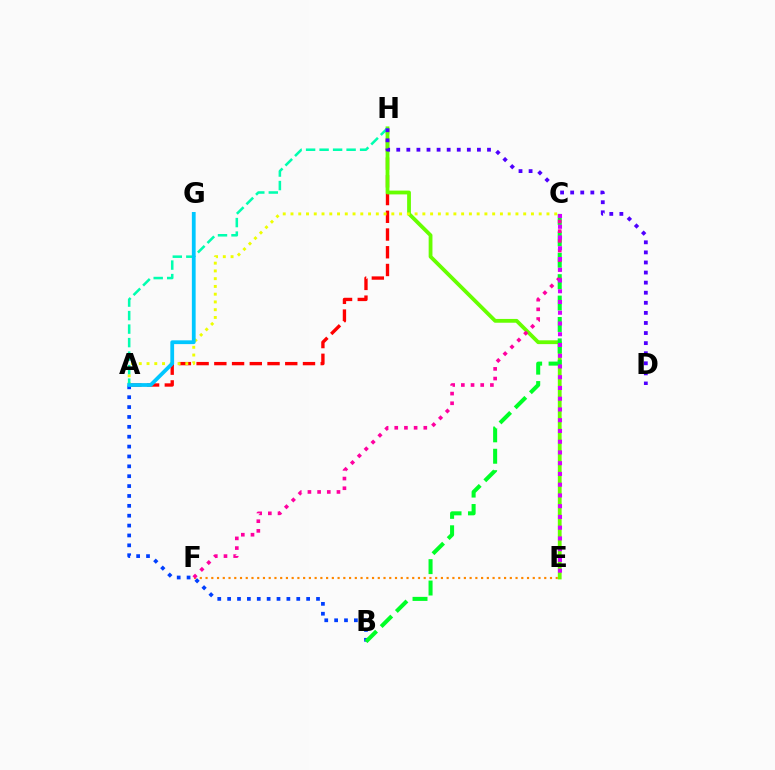{('E', 'F'): [{'color': '#ff8800', 'line_style': 'dotted', 'thickness': 1.56}], ('A', 'H'): [{'color': '#ff0000', 'line_style': 'dashed', 'thickness': 2.41}, {'color': '#00ffaf', 'line_style': 'dashed', 'thickness': 1.83}], ('A', 'B'): [{'color': '#003fff', 'line_style': 'dotted', 'thickness': 2.68}], ('E', 'H'): [{'color': '#66ff00', 'line_style': 'solid', 'thickness': 2.73}], ('B', 'C'): [{'color': '#00ff27', 'line_style': 'dashed', 'thickness': 2.91}], ('C', 'F'): [{'color': '#ff00a0', 'line_style': 'dotted', 'thickness': 2.63}], ('A', 'C'): [{'color': '#eeff00', 'line_style': 'dotted', 'thickness': 2.11}], ('C', 'E'): [{'color': '#d600ff', 'line_style': 'dotted', 'thickness': 2.92}], ('A', 'G'): [{'color': '#00c7ff', 'line_style': 'solid', 'thickness': 2.72}], ('D', 'H'): [{'color': '#4f00ff', 'line_style': 'dotted', 'thickness': 2.74}]}